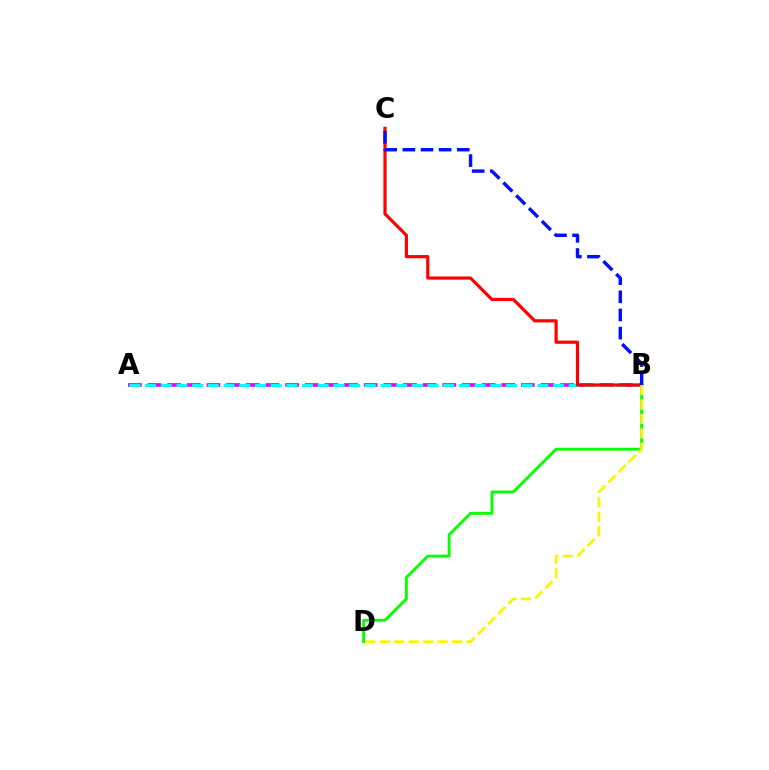{('B', 'D'): [{'color': '#08ff00', 'line_style': 'solid', 'thickness': 2.08}, {'color': '#fcf500', 'line_style': 'dashed', 'thickness': 1.96}], ('A', 'B'): [{'color': '#ee00ff', 'line_style': 'dashed', 'thickness': 2.67}, {'color': '#00fff6', 'line_style': 'dashed', 'thickness': 2.13}], ('B', 'C'): [{'color': '#ff0000', 'line_style': 'solid', 'thickness': 2.29}, {'color': '#0010ff', 'line_style': 'dashed', 'thickness': 2.46}]}